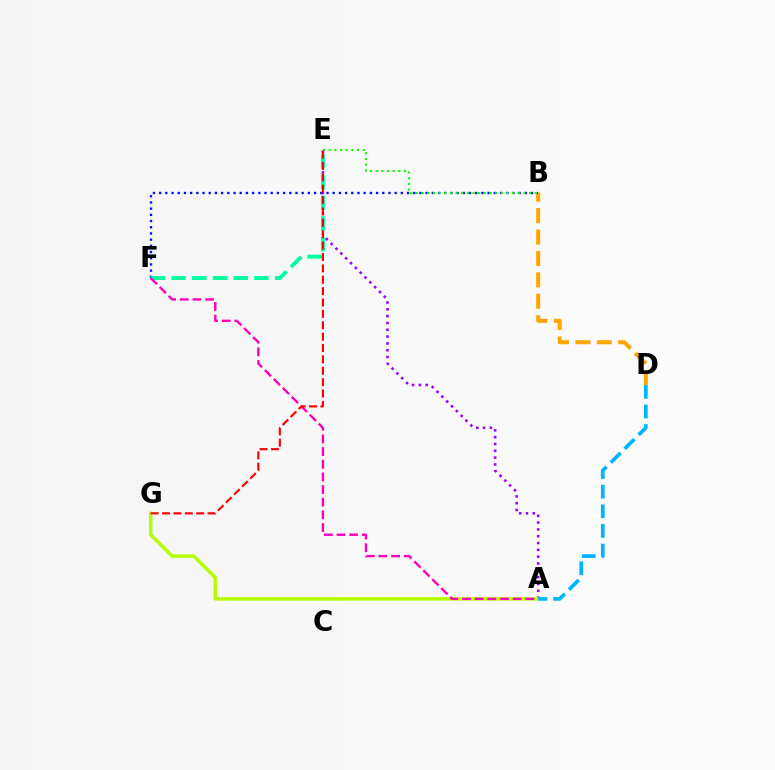{('B', 'D'): [{'color': '#ffa500', 'line_style': 'dashed', 'thickness': 2.91}], ('B', 'F'): [{'color': '#0010ff', 'line_style': 'dotted', 'thickness': 1.68}], ('B', 'E'): [{'color': '#08ff00', 'line_style': 'dotted', 'thickness': 1.54}], ('A', 'E'): [{'color': '#9b00ff', 'line_style': 'dotted', 'thickness': 1.85}], ('A', 'G'): [{'color': '#b3ff00', 'line_style': 'solid', 'thickness': 2.48}], ('E', 'F'): [{'color': '#00ff9d', 'line_style': 'dashed', 'thickness': 2.81}], ('A', 'D'): [{'color': '#00b5ff', 'line_style': 'dashed', 'thickness': 2.67}], ('A', 'F'): [{'color': '#ff00bd', 'line_style': 'dashed', 'thickness': 1.72}], ('E', 'G'): [{'color': '#ff0000', 'line_style': 'dashed', 'thickness': 1.55}]}